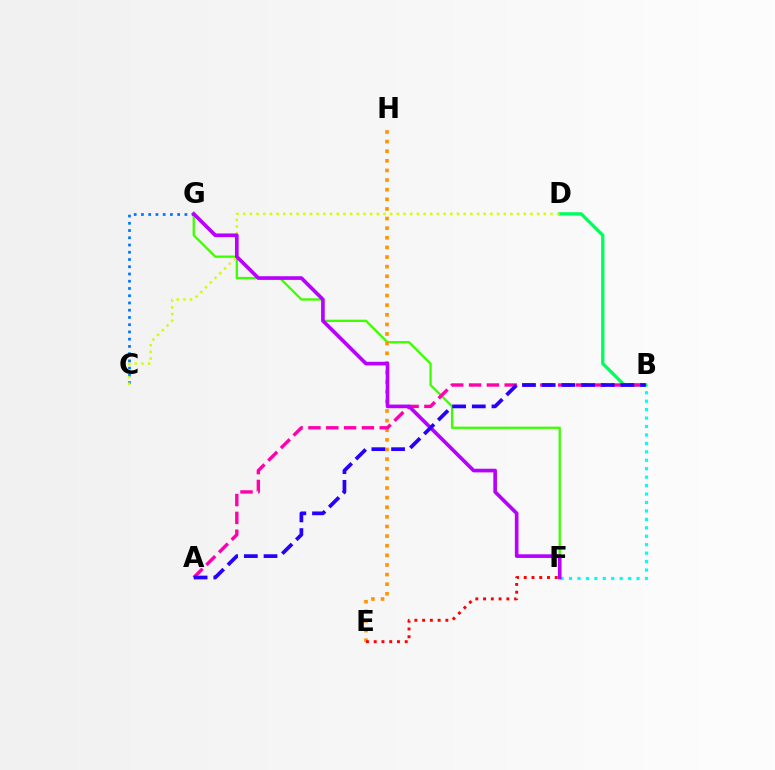{('B', 'F'): [{'color': '#00fff6', 'line_style': 'dotted', 'thickness': 2.29}], ('F', 'G'): [{'color': '#3dff00', 'line_style': 'solid', 'thickness': 1.67}, {'color': '#b900ff', 'line_style': 'solid', 'thickness': 2.63}], ('C', 'G'): [{'color': '#0074ff', 'line_style': 'dotted', 'thickness': 1.97}], ('B', 'D'): [{'color': '#00ff5c', 'line_style': 'solid', 'thickness': 2.4}], ('E', 'H'): [{'color': '#ff9400', 'line_style': 'dotted', 'thickness': 2.61}], ('C', 'D'): [{'color': '#d1ff00', 'line_style': 'dotted', 'thickness': 1.82}], ('A', 'B'): [{'color': '#ff00ac', 'line_style': 'dashed', 'thickness': 2.42}, {'color': '#2500ff', 'line_style': 'dashed', 'thickness': 2.67}], ('E', 'F'): [{'color': '#ff0000', 'line_style': 'dotted', 'thickness': 2.11}]}